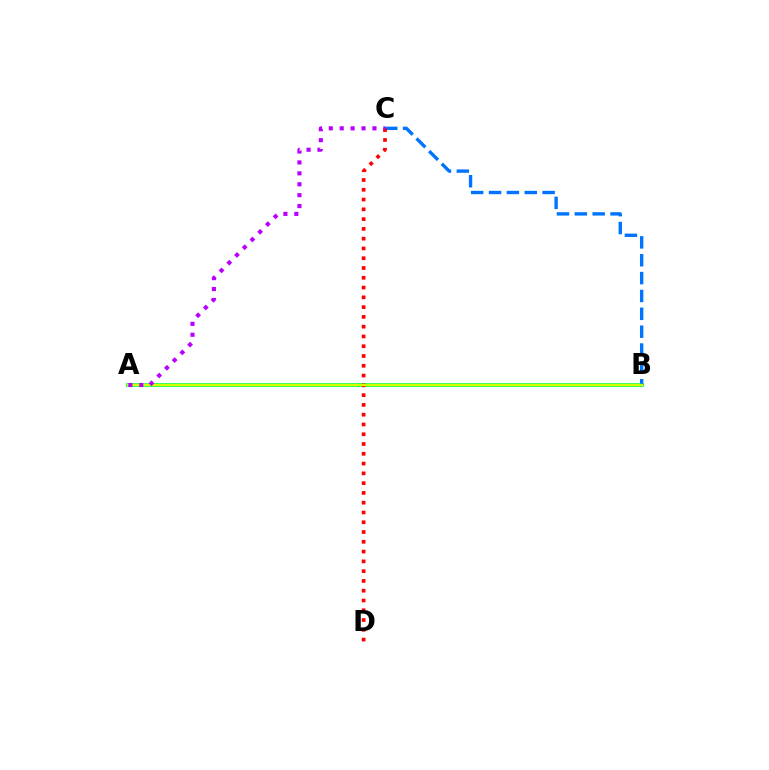{('A', 'B'): [{'color': '#00ff5c', 'line_style': 'solid', 'thickness': 2.71}, {'color': '#d1ff00', 'line_style': 'solid', 'thickness': 1.71}], ('B', 'C'): [{'color': '#0074ff', 'line_style': 'dashed', 'thickness': 2.43}], ('C', 'D'): [{'color': '#ff0000', 'line_style': 'dotted', 'thickness': 2.66}], ('A', 'C'): [{'color': '#b900ff', 'line_style': 'dotted', 'thickness': 2.96}]}